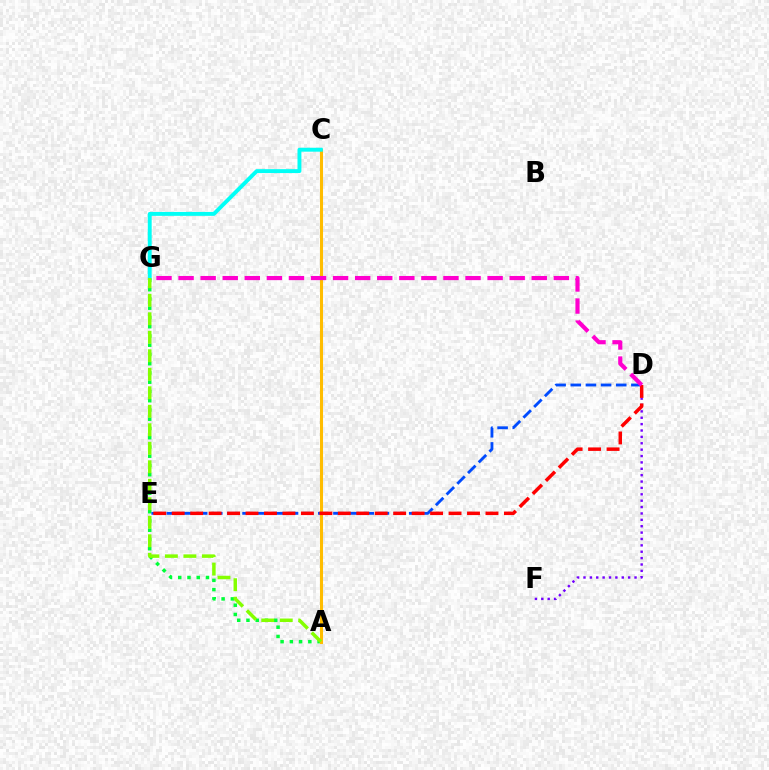{('D', 'F'): [{'color': '#7200ff', 'line_style': 'dotted', 'thickness': 1.73}], ('A', 'G'): [{'color': '#00ff39', 'line_style': 'dotted', 'thickness': 2.51}, {'color': '#84ff00', 'line_style': 'dashed', 'thickness': 2.51}], ('A', 'C'): [{'color': '#ffbd00', 'line_style': 'solid', 'thickness': 2.2}], ('D', 'E'): [{'color': '#004bff', 'line_style': 'dashed', 'thickness': 2.06}, {'color': '#ff0000', 'line_style': 'dashed', 'thickness': 2.51}], ('C', 'G'): [{'color': '#00fff6', 'line_style': 'solid', 'thickness': 2.81}], ('D', 'G'): [{'color': '#ff00cf', 'line_style': 'dashed', 'thickness': 3.0}]}